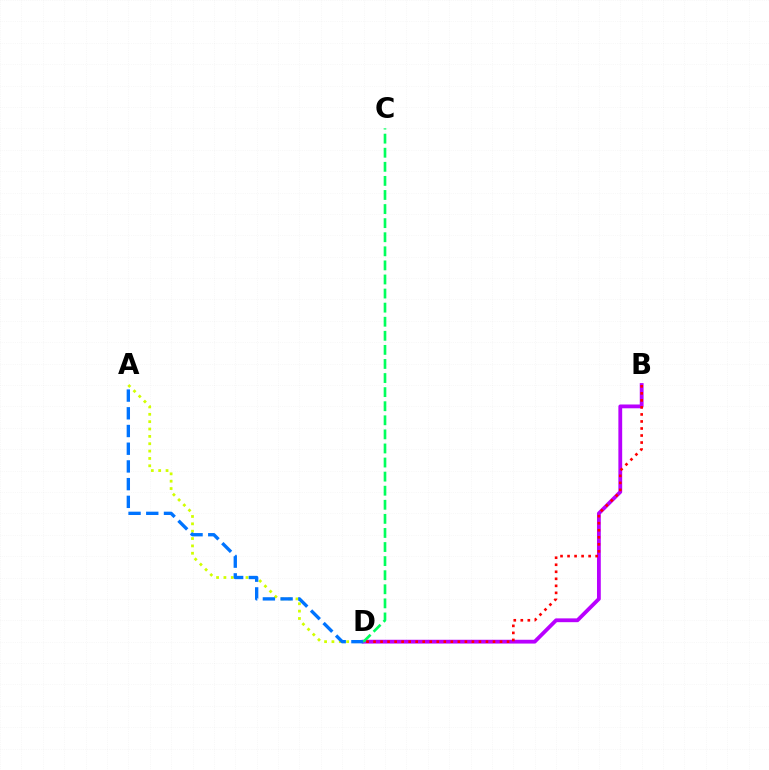{('B', 'D'): [{'color': '#b900ff', 'line_style': 'solid', 'thickness': 2.74}, {'color': '#ff0000', 'line_style': 'dotted', 'thickness': 1.91}], ('A', 'D'): [{'color': '#d1ff00', 'line_style': 'dotted', 'thickness': 2.0}, {'color': '#0074ff', 'line_style': 'dashed', 'thickness': 2.41}], ('C', 'D'): [{'color': '#00ff5c', 'line_style': 'dashed', 'thickness': 1.91}]}